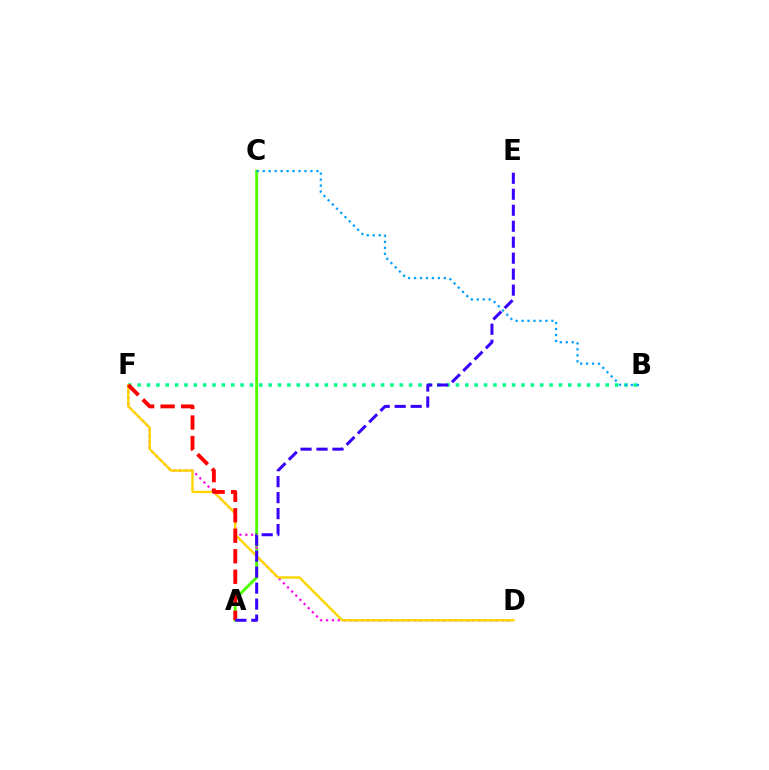{('B', 'F'): [{'color': '#00ff86', 'line_style': 'dotted', 'thickness': 2.54}], ('A', 'C'): [{'color': '#4fff00', 'line_style': 'solid', 'thickness': 2.1}], ('D', 'F'): [{'color': '#ff00ed', 'line_style': 'dotted', 'thickness': 1.59}, {'color': '#ffd500', 'line_style': 'solid', 'thickness': 1.73}], ('A', 'F'): [{'color': '#ff0000', 'line_style': 'dashed', 'thickness': 2.78}], ('B', 'C'): [{'color': '#009eff', 'line_style': 'dotted', 'thickness': 1.62}], ('A', 'E'): [{'color': '#3700ff', 'line_style': 'dashed', 'thickness': 2.17}]}